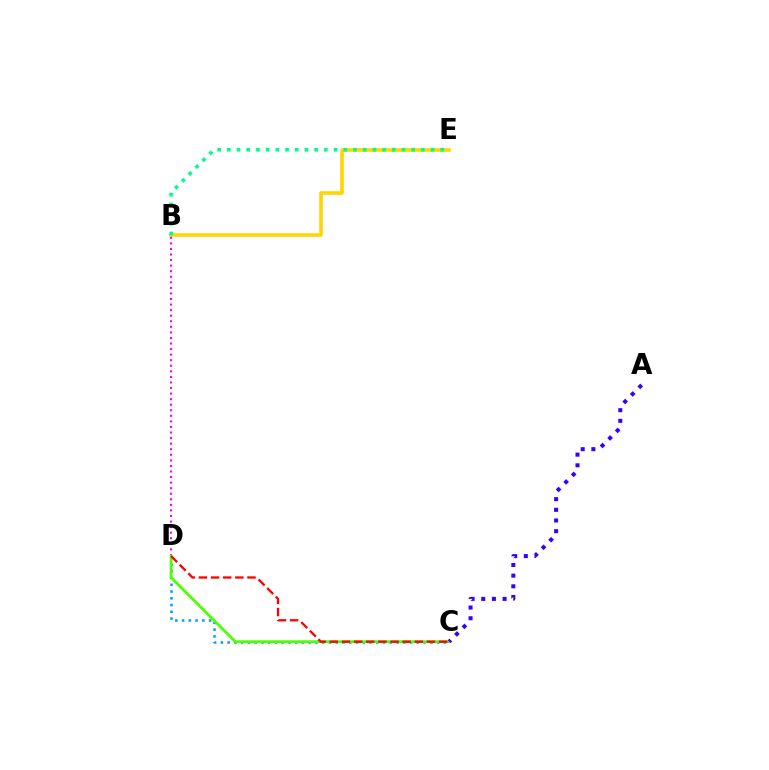{('B', 'E'): [{'color': '#ffd500', 'line_style': 'solid', 'thickness': 2.57}, {'color': '#00ff86', 'line_style': 'dotted', 'thickness': 2.64}], ('B', 'D'): [{'color': '#ff00ed', 'line_style': 'dotted', 'thickness': 1.51}], ('C', 'D'): [{'color': '#009eff', 'line_style': 'dotted', 'thickness': 1.84}, {'color': '#4fff00', 'line_style': 'solid', 'thickness': 2.0}, {'color': '#ff0000', 'line_style': 'dashed', 'thickness': 1.65}], ('A', 'C'): [{'color': '#3700ff', 'line_style': 'dotted', 'thickness': 2.9}]}